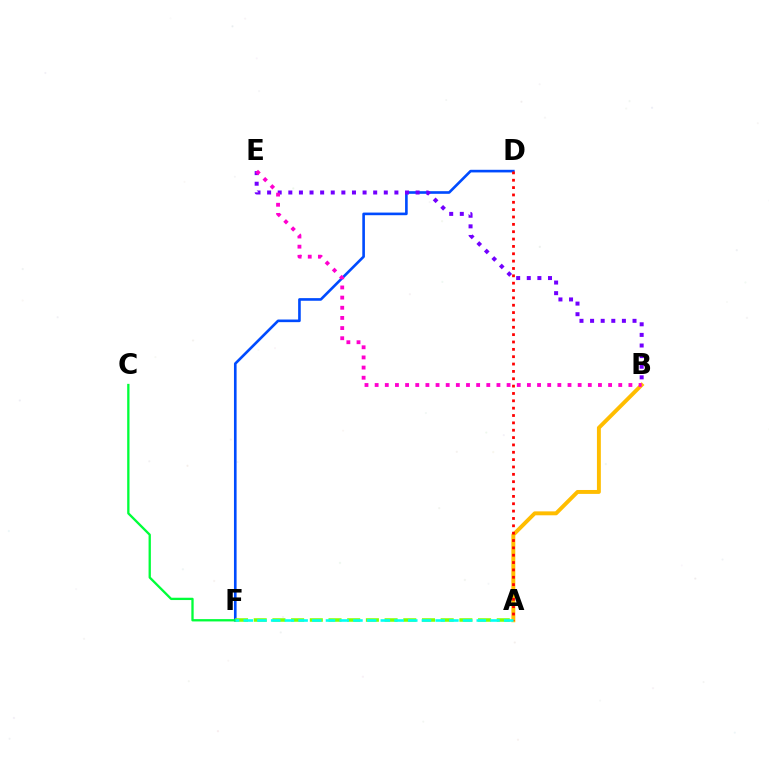{('D', 'F'): [{'color': '#004bff', 'line_style': 'solid', 'thickness': 1.89}], ('B', 'E'): [{'color': '#7200ff', 'line_style': 'dotted', 'thickness': 2.88}, {'color': '#ff00cf', 'line_style': 'dotted', 'thickness': 2.76}], ('A', 'B'): [{'color': '#ffbd00', 'line_style': 'solid', 'thickness': 2.82}], ('A', 'D'): [{'color': '#ff0000', 'line_style': 'dotted', 'thickness': 2.0}], ('A', 'F'): [{'color': '#84ff00', 'line_style': 'dashed', 'thickness': 2.54}, {'color': '#00fff6', 'line_style': 'dashed', 'thickness': 1.86}], ('C', 'F'): [{'color': '#00ff39', 'line_style': 'solid', 'thickness': 1.66}]}